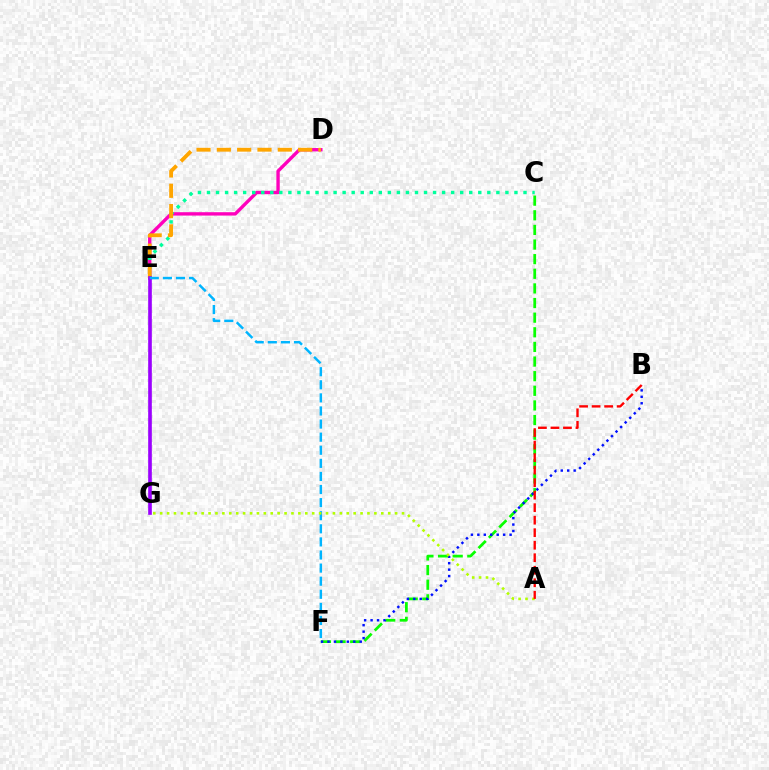{('D', 'E'): [{'color': '#ff00bd', 'line_style': 'solid', 'thickness': 2.42}, {'color': '#ffa500', 'line_style': 'dashed', 'thickness': 2.76}], ('C', 'E'): [{'color': '#00ff9d', 'line_style': 'dotted', 'thickness': 2.46}], ('C', 'F'): [{'color': '#08ff00', 'line_style': 'dashed', 'thickness': 1.99}], ('B', 'F'): [{'color': '#0010ff', 'line_style': 'dotted', 'thickness': 1.75}], ('E', 'G'): [{'color': '#9b00ff', 'line_style': 'solid', 'thickness': 2.62}], ('E', 'F'): [{'color': '#00b5ff', 'line_style': 'dashed', 'thickness': 1.78}], ('A', 'G'): [{'color': '#b3ff00', 'line_style': 'dotted', 'thickness': 1.88}], ('A', 'B'): [{'color': '#ff0000', 'line_style': 'dashed', 'thickness': 1.7}]}